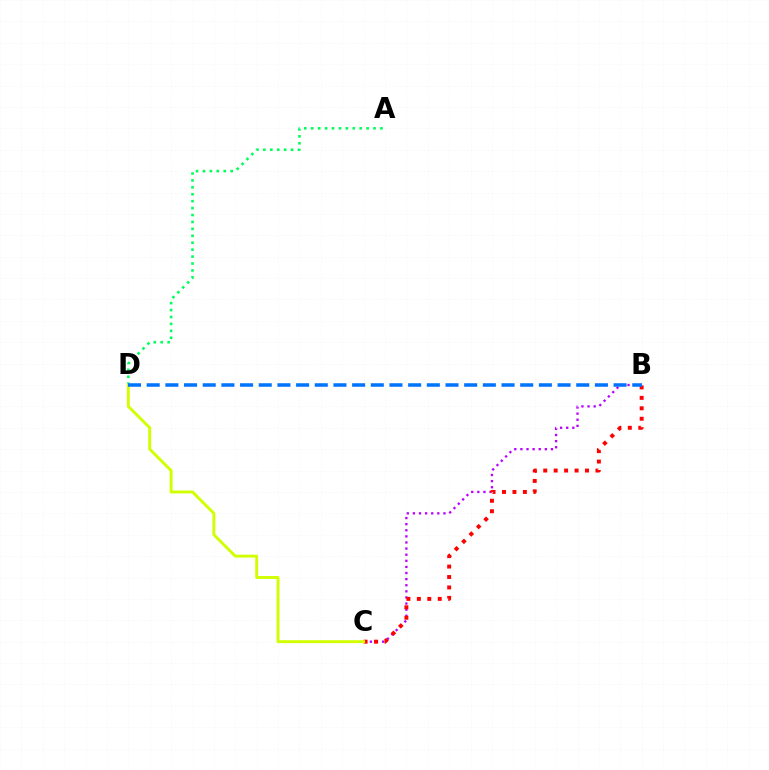{('A', 'D'): [{'color': '#00ff5c', 'line_style': 'dotted', 'thickness': 1.88}], ('B', 'C'): [{'color': '#b900ff', 'line_style': 'dotted', 'thickness': 1.66}, {'color': '#ff0000', 'line_style': 'dotted', 'thickness': 2.84}], ('C', 'D'): [{'color': '#d1ff00', 'line_style': 'solid', 'thickness': 2.1}], ('B', 'D'): [{'color': '#0074ff', 'line_style': 'dashed', 'thickness': 2.54}]}